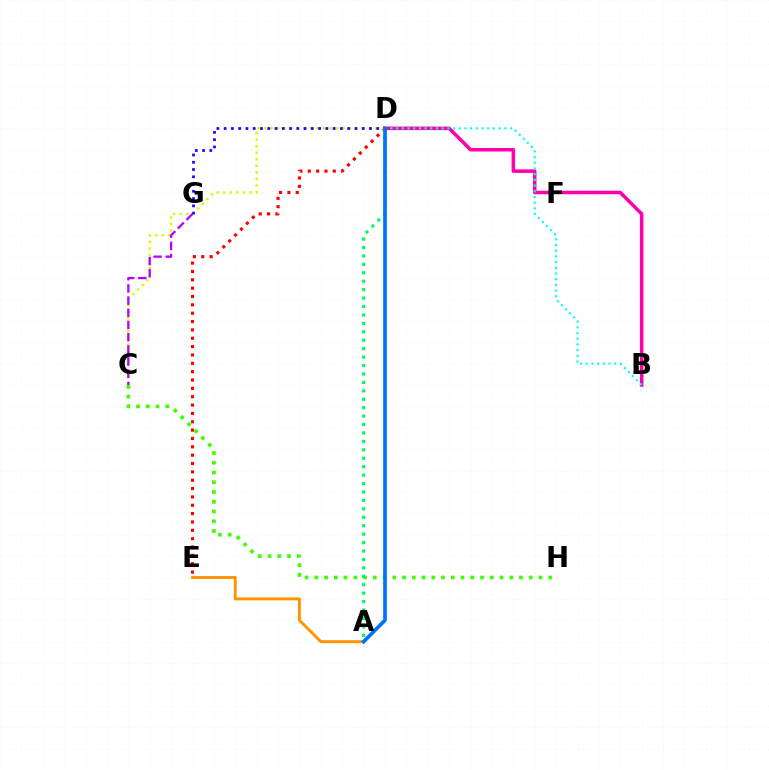{('D', 'E'): [{'color': '#ff0000', 'line_style': 'dotted', 'thickness': 2.27}], ('A', 'E'): [{'color': '#ff9400', 'line_style': 'solid', 'thickness': 2.11}], ('C', 'D'): [{'color': '#d1ff00', 'line_style': 'dotted', 'thickness': 1.78}], ('D', 'G'): [{'color': '#2500ff', 'line_style': 'dotted', 'thickness': 1.97}], ('C', 'H'): [{'color': '#3dff00', 'line_style': 'dotted', 'thickness': 2.65}], ('C', 'G'): [{'color': '#b900ff', 'line_style': 'dashed', 'thickness': 1.66}], ('A', 'D'): [{'color': '#00ff5c', 'line_style': 'dotted', 'thickness': 2.29}, {'color': '#0074ff', 'line_style': 'solid', 'thickness': 2.67}], ('B', 'D'): [{'color': '#ff00ac', 'line_style': 'solid', 'thickness': 2.54}, {'color': '#00fff6', 'line_style': 'dotted', 'thickness': 1.55}]}